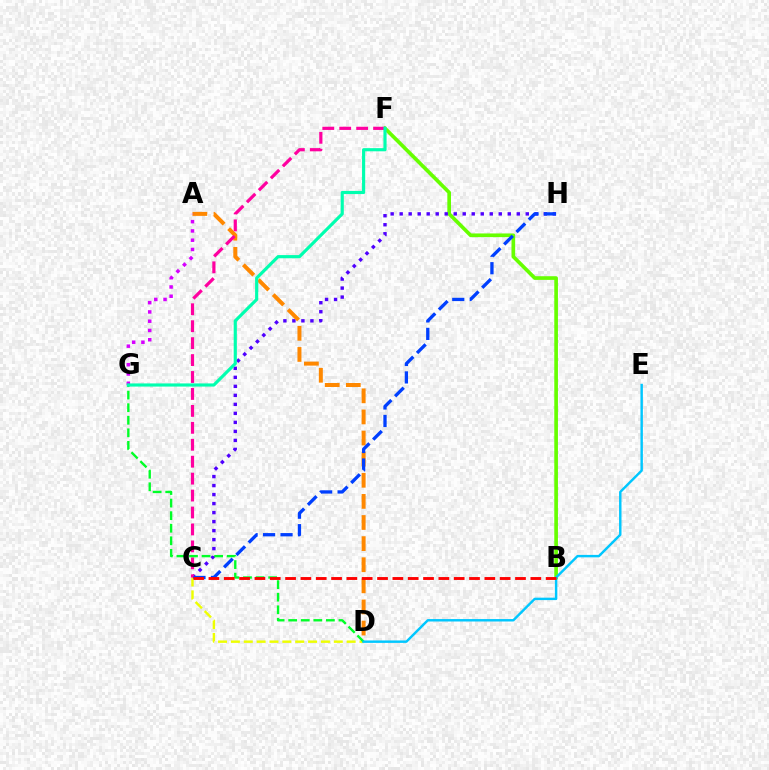{('B', 'F'): [{'color': '#66ff00', 'line_style': 'solid', 'thickness': 2.64}], ('C', 'H'): [{'color': '#4f00ff', 'line_style': 'dotted', 'thickness': 2.45}, {'color': '#003fff', 'line_style': 'dashed', 'thickness': 2.37}], ('C', 'D'): [{'color': '#eeff00', 'line_style': 'dashed', 'thickness': 1.75}], ('A', 'D'): [{'color': '#ff8800', 'line_style': 'dashed', 'thickness': 2.87}], ('C', 'F'): [{'color': '#ff00a0', 'line_style': 'dashed', 'thickness': 2.3}], ('A', 'G'): [{'color': '#d600ff', 'line_style': 'dotted', 'thickness': 2.52}], ('D', 'G'): [{'color': '#00ff27', 'line_style': 'dashed', 'thickness': 1.71}], ('D', 'E'): [{'color': '#00c7ff', 'line_style': 'solid', 'thickness': 1.75}], ('F', 'G'): [{'color': '#00ffaf', 'line_style': 'solid', 'thickness': 2.27}], ('B', 'C'): [{'color': '#ff0000', 'line_style': 'dashed', 'thickness': 2.08}]}